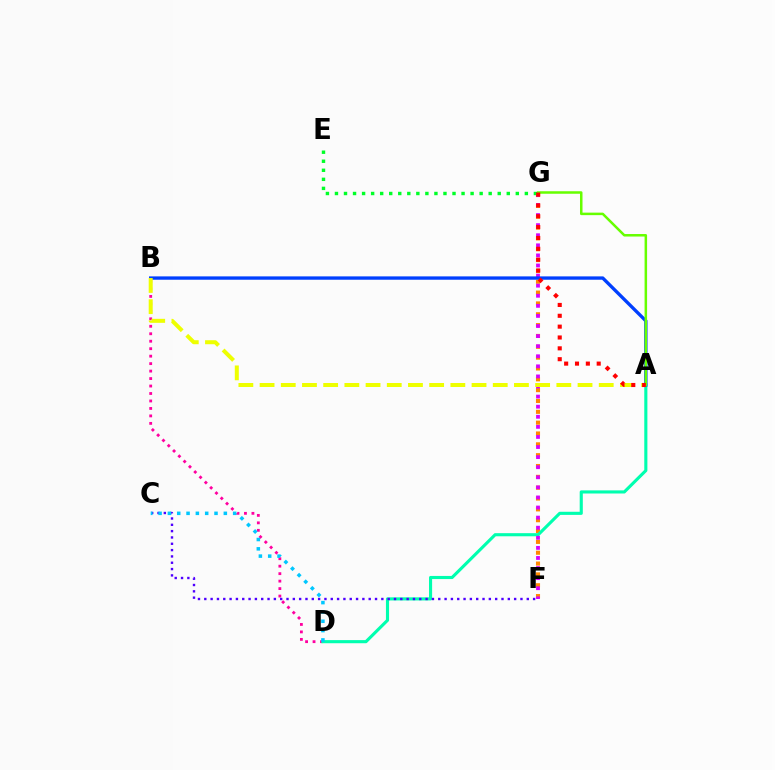{('F', 'G'): [{'color': '#ff8800', 'line_style': 'dotted', 'thickness': 2.94}, {'color': '#d600ff', 'line_style': 'dotted', 'thickness': 2.74}], ('B', 'D'): [{'color': '#ff00a0', 'line_style': 'dotted', 'thickness': 2.03}], ('A', 'D'): [{'color': '#00ffaf', 'line_style': 'solid', 'thickness': 2.24}], ('E', 'G'): [{'color': '#00ff27', 'line_style': 'dotted', 'thickness': 2.46}], ('A', 'B'): [{'color': '#003fff', 'line_style': 'solid', 'thickness': 2.41}, {'color': '#eeff00', 'line_style': 'dashed', 'thickness': 2.88}], ('A', 'G'): [{'color': '#66ff00', 'line_style': 'solid', 'thickness': 1.81}, {'color': '#ff0000', 'line_style': 'dotted', 'thickness': 2.95}], ('C', 'F'): [{'color': '#4f00ff', 'line_style': 'dotted', 'thickness': 1.72}], ('C', 'D'): [{'color': '#00c7ff', 'line_style': 'dotted', 'thickness': 2.53}]}